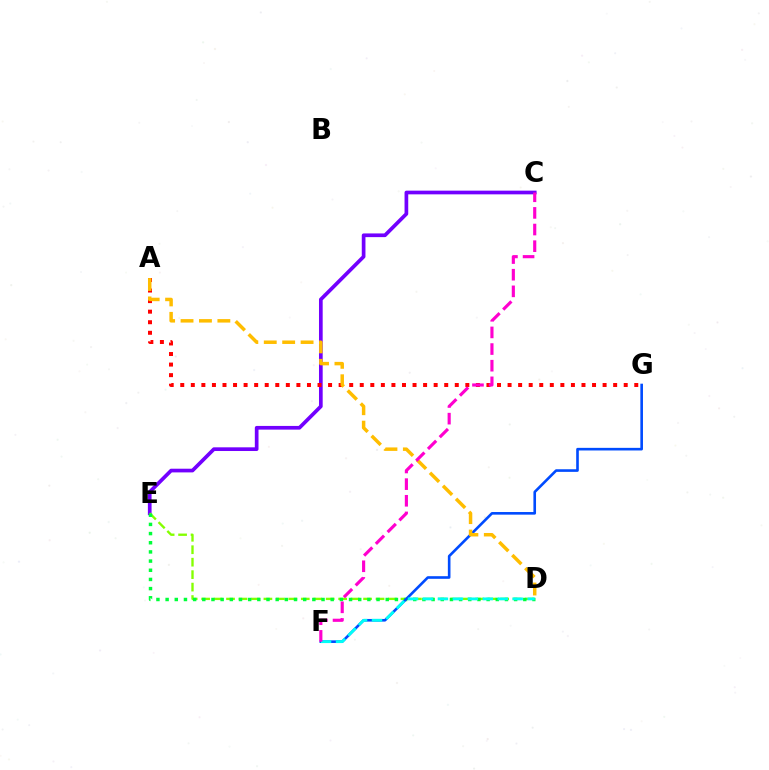{('C', 'E'): [{'color': '#7200ff', 'line_style': 'solid', 'thickness': 2.66}], ('D', 'E'): [{'color': '#84ff00', 'line_style': 'dashed', 'thickness': 1.69}, {'color': '#00ff39', 'line_style': 'dotted', 'thickness': 2.49}], ('F', 'G'): [{'color': '#004bff', 'line_style': 'solid', 'thickness': 1.89}], ('A', 'G'): [{'color': '#ff0000', 'line_style': 'dotted', 'thickness': 2.87}], ('A', 'D'): [{'color': '#ffbd00', 'line_style': 'dashed', 'thickness': 2.5}], ('D', 'F'): [{'color': '#00fff6', 'line_style': 'dashed', 'thickness': 2.03}], ('C', 'F'): [{'color': '#ff00cf', 'line_style': 'dashed', 'thickness': 2.26}]}